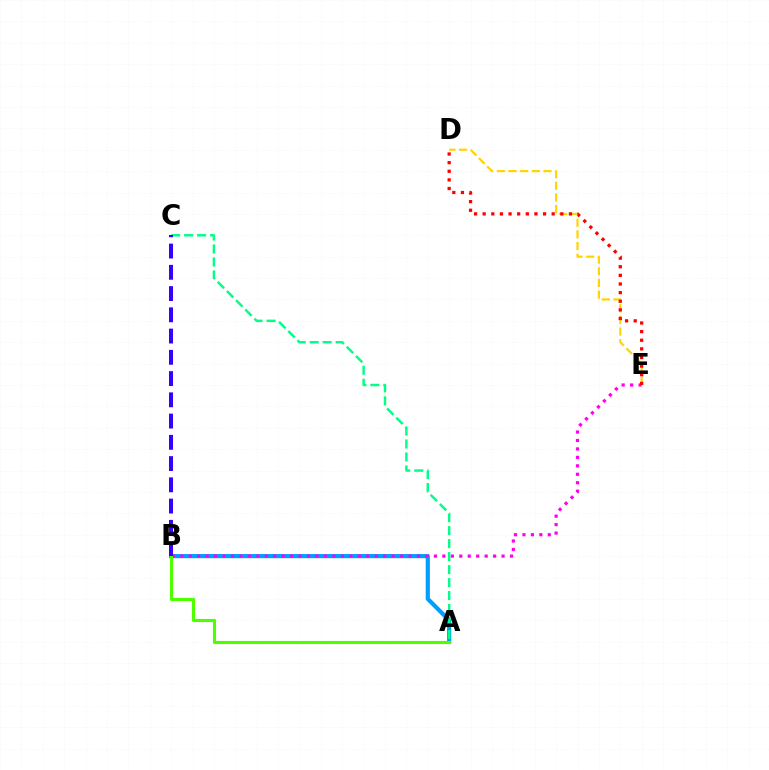{('A', 'B'): [{'color': '#009eff', 'line_style': 'solid', 'thickness': 3.0}, {'color': '#4fff00', 'line_style': 'solid', 'thickness': 2.24}], ('D', 'E'): [{'color': '#ffd500', 'line_style': 'dashed', 'thickness': 1.58}, {'color': '#ff0000', 'line_style': 'dotted', 'thickness': 2.34}], ('B', 'E'): [{'color': '#ff00ed', 'line_style': 'dotted', 'thickness': 2.3}], ('A', 'C'): [{'color': '#00ff86', 'line_style': 'dashed', 'thickness': 1.76}], ('B', 'C'): [{'color': '#3700ff', 'line_style': 'dashed', 'thickness': 2.89}]}